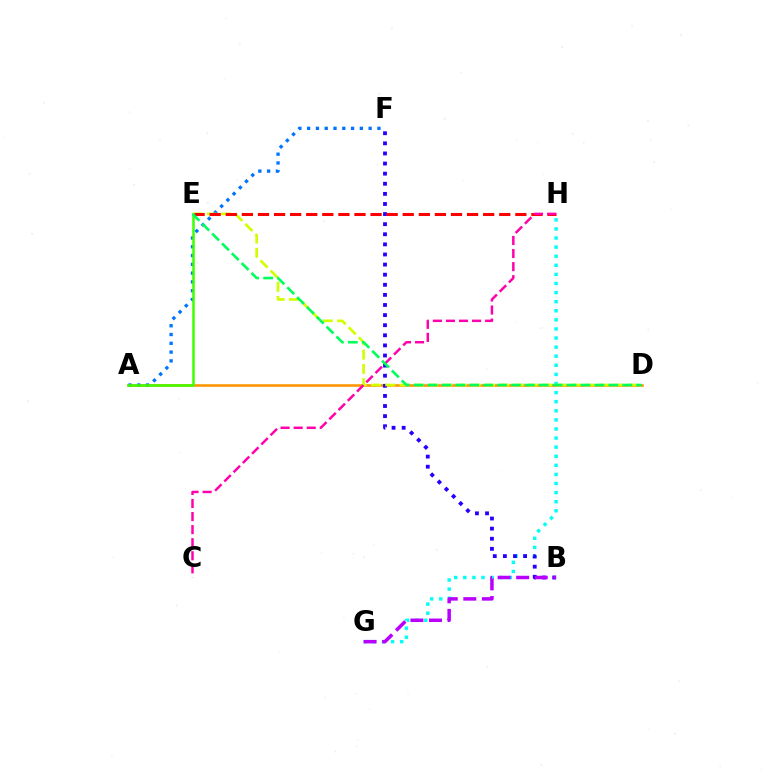{('G', 'H'): [{'color': '#00fff6', 'line_style': 'dotted', 'thickness': 2.47}], ('A', 'D'): [{'color': '#ff9400', 'line_style': 'solid', 'thickness': 1.84}], ('A', 'F'): [{'color': '#0074ff', 'line_style': 'dotted', 'thickness': 2.39}], ('B', 'F'): [{'color': '#2500ff', 'line_style': 'dotted', 'thickness': 2.74}], ('D', 'E'): [{'color': '#d1ff00', 'line_style': 'dashed', 'thickness': 1.94}, {'color': '#00ff5c', 'line_style': 'dashed', 'thickness': 1.89}], ('E', 'H'): [{'color': '#ff0000', 'line_style': 'dashed', 'thickness': 2.19}], ('A', 'E'): [{'color': '#3dff00', 'line_style': 'solid', 'thickness': 1.81}], ('C', 'H'): [{'color': '#ff00ac', 'line_style': 'dashed', 'thickness': 1.78}], ('B', 'G'): [{'color': '#b900ff', 'line_style': 'dashed', 'thickness': 2.52}]}